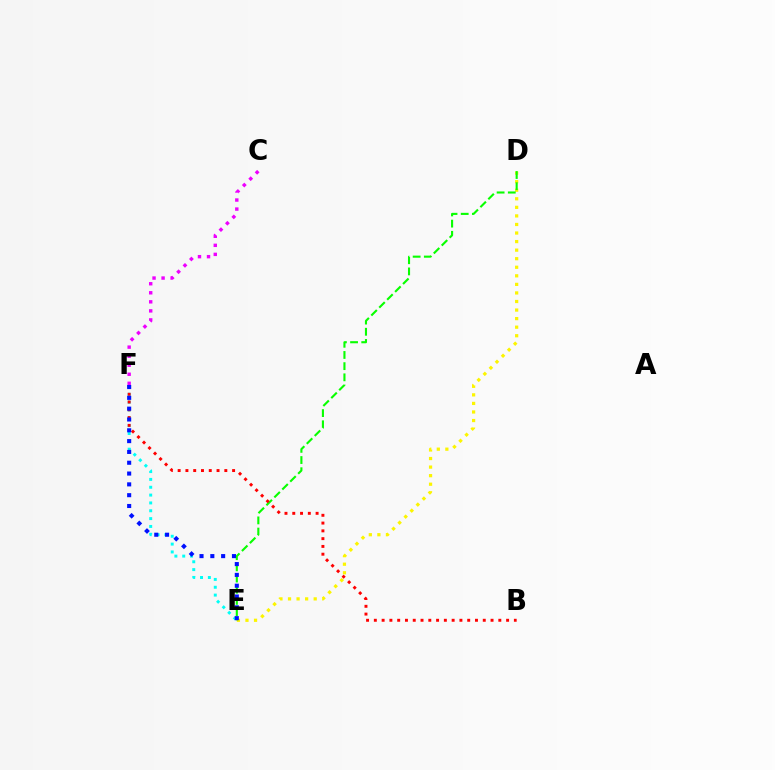{('E', 'F'): [{'color': '#00fff6', 'line_style': 'dotted', 'thickness': 2.13}, {'color': '#0010ff', 'line_style': 'dotted', 'thickness': 2.94}], ('C', 'F'): [{'color': '#ee00ff', 'line_style': 'dotted', 'thickness': 2.46}], ('D', 'E'): [{'color': '#fcf500', 'line_style': 'dotted', 'thickness': 2.33}, {'color': '#08ff00', 'line_style': 'dashed', 'thickness': 1.52}], ('B', 'F'): [{'color': '#ff0000', 'line_style': 'dotted', 'thickness': 2.11}]}